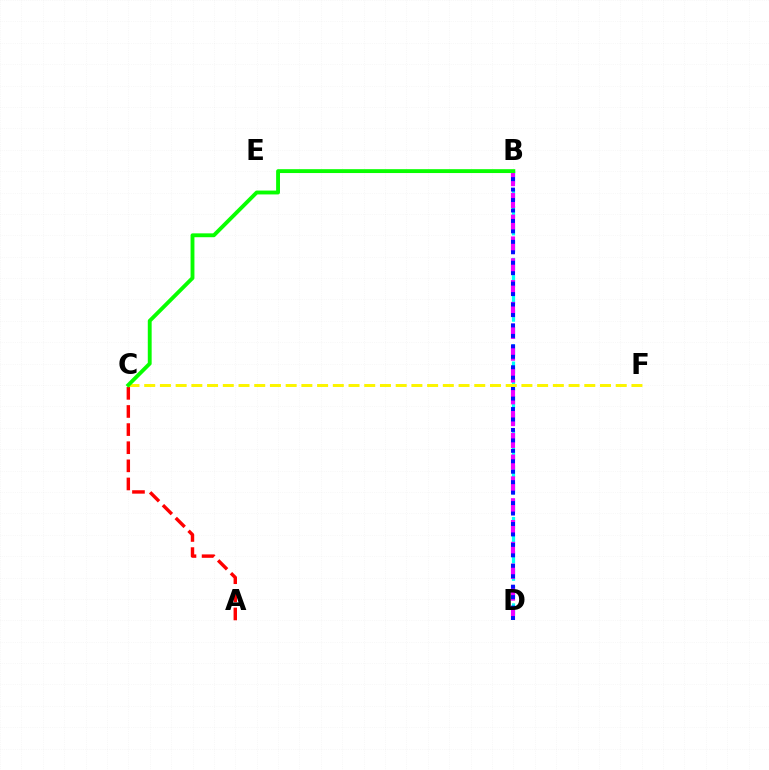{('B', 'D'): [{'color': '#00fff6', 'line_style': 'dashed', 'thickness': 2.35}, {'color': '#ee00ff', 'line_style': 'dashed', 'thickness': 2.96}, {'color': '#0010ff', 'line_style': 'dotted', 'thickness': 2.84}], ('A', 'C'): [{'color': '#ff0000', 'line_style': 'dashed', 'thickness': 2.46}], ('C', 'F'): [{'color': '#fcf500', 'line_style': 'dashed', 'thickness': 2.14}], ('B', 'C'): [{'color': '#08ff00', 'line_style': 'solid', 'thickness': 2.78}]}